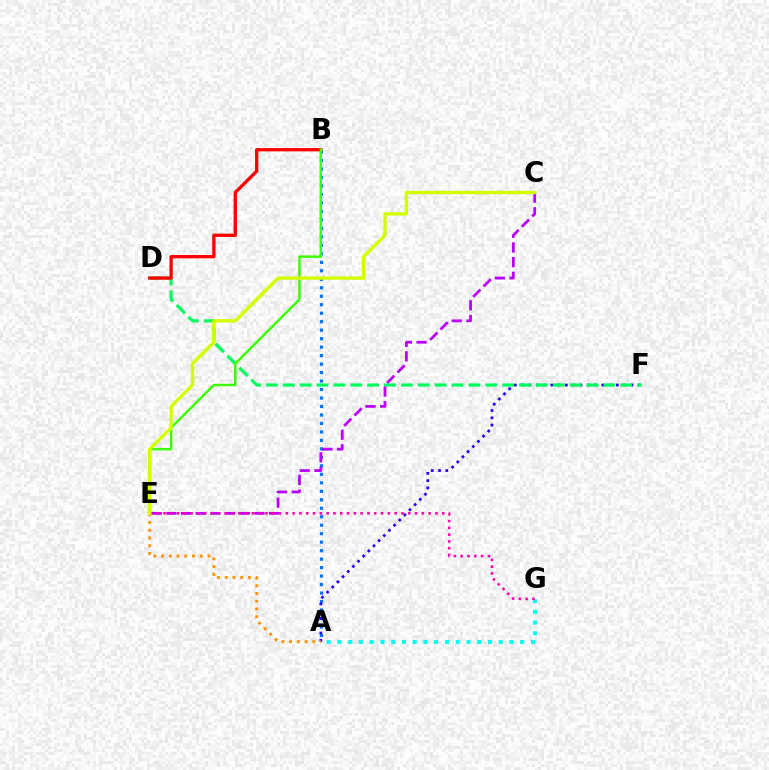{('A', 'B'): [{'color': '#0074ff', 'line_style': 'dotted', 'thickness': 2.3}], ('A', 'F'): [{'color': '#2500ff', 'line_style': 'dotted', 'thickness': 1.98}], ('D', 'F'): [{'color': '#00ff5c', 'line_style': 'dashed', 'thickness': 2.29}], ('C', 'E'): [{'color': '#b900ff', 'line_style': 'dashed', 'thickness': 1.99}, {'color': '#d1ff00', 'line_style': 'solid', 'thickness': 2.45}], ('A', 'G'): [{'color': '#00fff6', 'line_style': 'dotted', 'thickness': 2.92}], ('B', 'D'): [{'color': '#ff0000', 'line_style': 'solid', 'thickness': 2.37}], ('B', 'E'): [{'color': '#3dff00', 'line_style': 'solid', 'thickness': 1.78}], ('A', 'E'): [{'color': '#ff9400', 'line_style': 'dotted', 'thickness': 2.1}], ('E', 'G'): [{'color': '#ff00ac', 'line_style': 'dotted', 'thickness': 1.85}]}